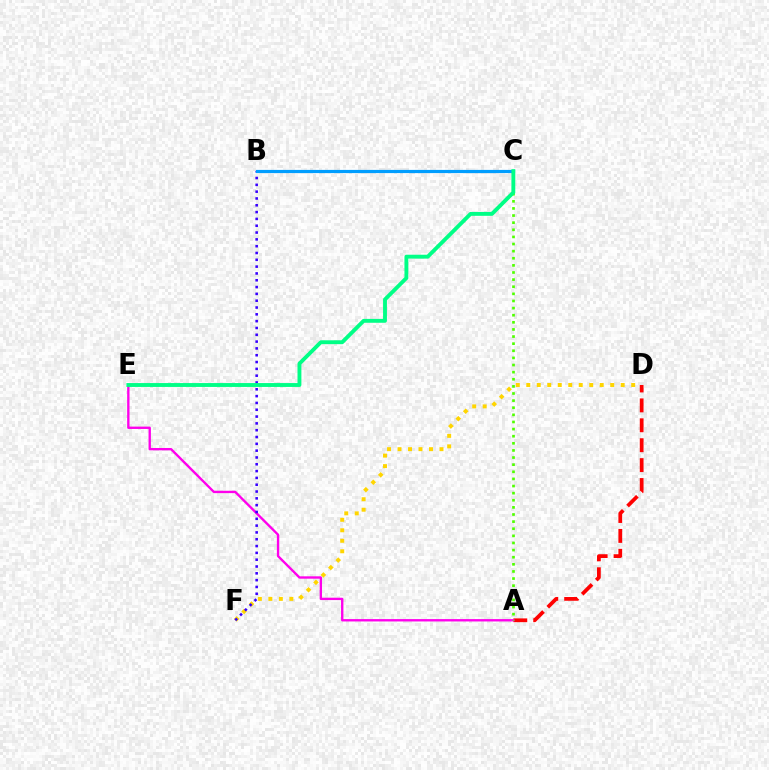{('A', 'D'): [{'color': '#ff0000', 'line_style': 'dashed', 'thickness': 2.71}], ('A', 'E'): [{'color': '#ff00ed', 'line_style': 'solid', 'thickness': 1.7}], ('A', 'C'): [{'color': '#4fff00', 'line_style': 'dotted', 'thickness': 1.93}], ('D', 'F'): [{'color': '#ffd500', 'line_style': 'dotted', 'thickness': 2.85}], ('B', 'F'): [{'color': '#3700ff', 'line_style': 'dotted', 'thickness': 1.85}], ('B', 'C'): [{'color': '#009eff', 'line_style': 'solid', 'thickness': 2.3}], ('C', 'E'): [{'color': '#00ff86', 'line_style': 'solid', 'thickness': 2.79}]}